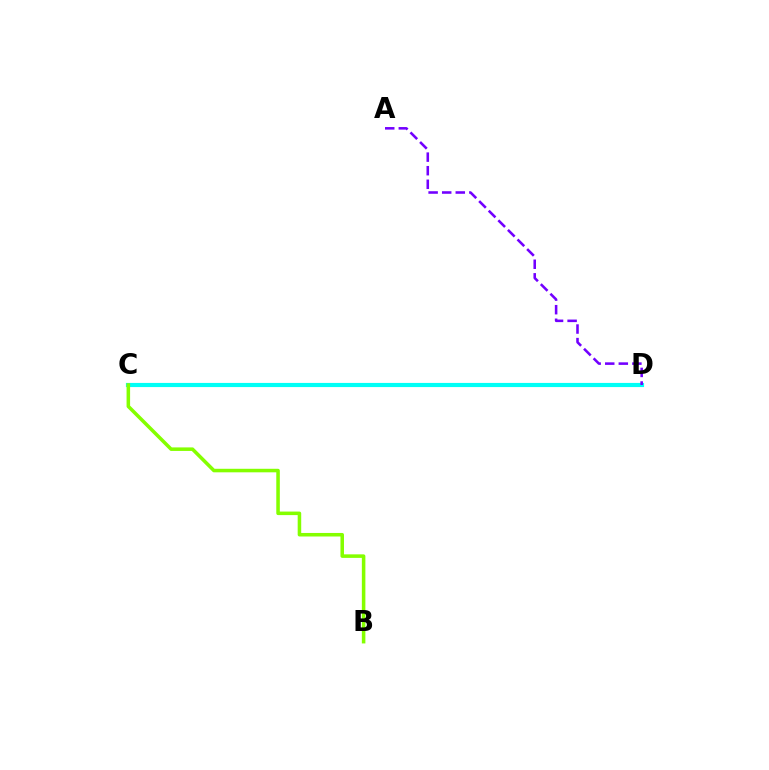{('C', 'D'): [{'color': '#ff0000', 'line_style': 'solid', 'thickness': 1.62}, {'color': '#00fff6', 'line_style': 'solid', 'thickness': 2.99}], ('A', 'D'): [{'color': '#7200ff', 'line_style': 'dashed', 'thickness': 1.84}], ('B', 'C'): [{'color': '#84ff00', 'line_style': 'solid', 'thickness': 2.54}]}